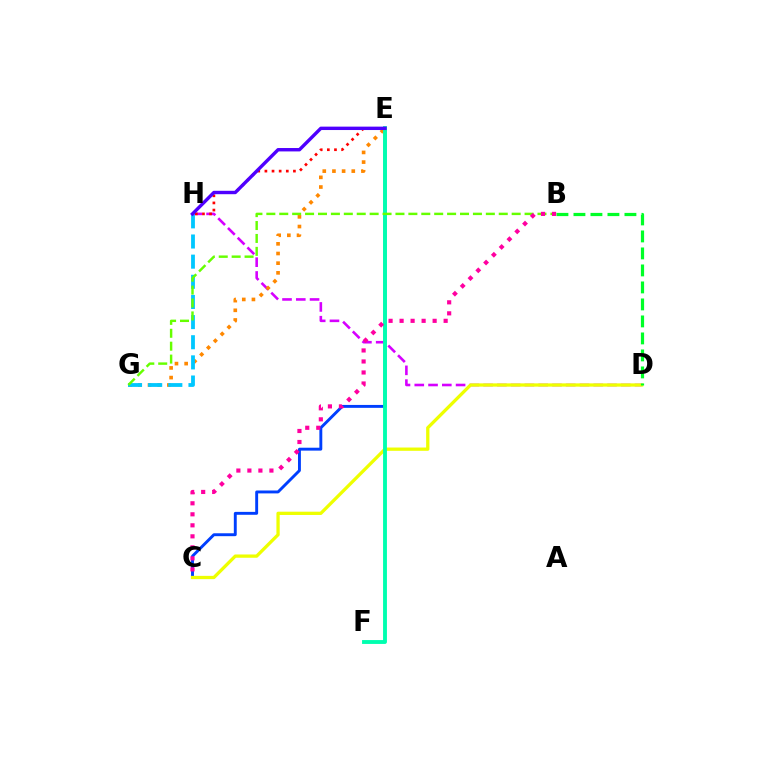{('C', 'E'): [{'color': '#003fff', 'line_style': 'solid', 'thickness': 2.09}], ('D', 'H'): [{'color': '#d600ff', 'line_style': 'dashed', 'thickness': 1.87}], ('E', 'G'): [{'color': '#ff8800', 'line_style': 'dotted', 'thickness': 2.63}], ('C', 'D'): [{'color': '#eeff00', 'line_style': 'solid', 'thickness': 2.36}], ('E', 'H'): [{'color': '#ff0000', 'line_style': 'dotted', 'thickness': 1.94}, {'color': '#4f00ff', 'line_style': 'solid', 'thickness': 2.45}], ('E', 'F'): [{'color': '#00ffaf', 'line_style': 'solid', 'thickness': 2.79}], ('G', 'H'): [{'color': '#00c7ff', 'line_style': 'dashed', 'thickness': 2.74}], ('B', 'D'): [{'color': '#00ff27', 'line_style': 'dashed', 'thickness': 2.31}], ('B', 'G'): [{'color': '#66ff00', 'line_style': 'dashed', 'thickness': 1.75}], ('B', 'C'): [{'color': '#ff00a0', 'line_style': 'dotted', 'thickness': 2.99}]}